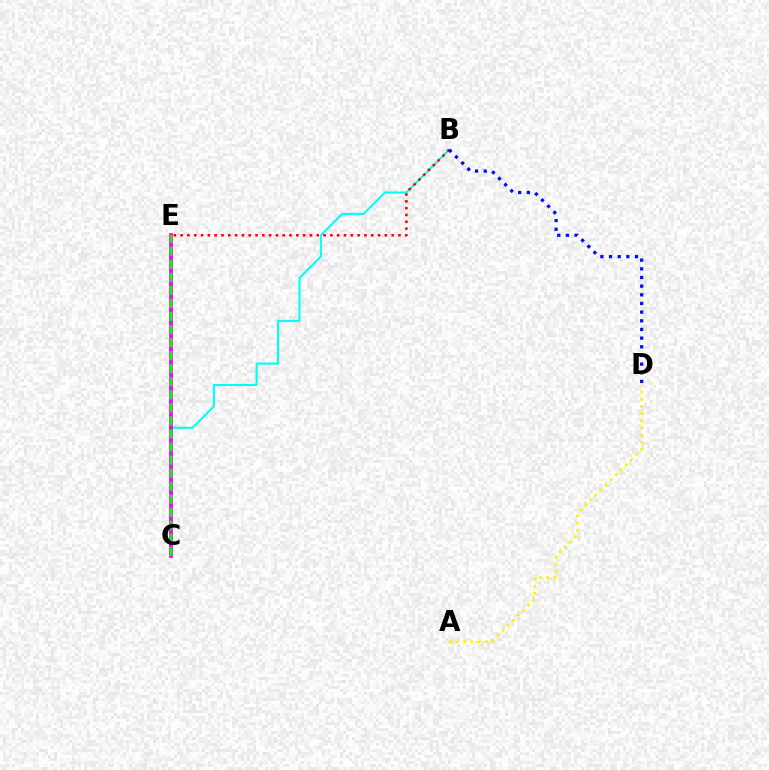{('A', 'D'): [{'color': '#fcf500', 'line_style': 'dotted', 'thickness': 1.95}], ('B', 'C'): [{'color': '#00fff6', 'line_style': 'solid', 'thickness': 1.51}], ('C', 'E'): [{'color': '#ee00ff', 'line_style': 'solid', 'thickness': 2.66}, {'color': '#08ff00', 'line_style': 'dashed', 'thickness': 1.77}], ('B', 'E'): [{'color': '#ff0000', 'line_style': 'dotted', 'thickness': 1.85}], ('B', 'D'): [{'color': '#0010ff', 'line_style': 'dotted', 'thickness': 2.35}]}